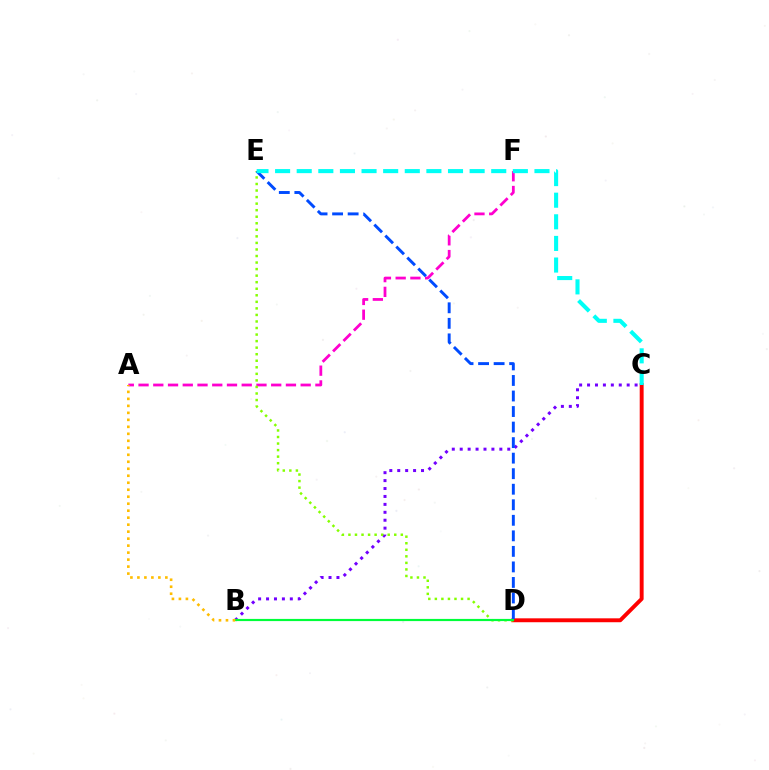{('B', 'C'): [{'color': '#7200ff', 'line_style': 'dotted', 'thickness': 2.15}], ('C', 'D'): [{'color': '#ff0000', 'line_style': 'solid', 'thickness': 2.81}], ('A', 'F'): [{'color': '#ff00cf', 'line_style': 'dashed', 'thickness': 2.0}], ('D', 'E'): [{'color': '#84ff00', 'line_style': 'dotted', 'thickness': 1.78}, {'color': '#004bff', 'line_style': 'dashed', 'thickness': 2.11}], ('B', 'D'): [{'color': '#00ff39', 'line_style': 'solid', 'thickness': 1.57}], ('A', 'B'): [{'color': '#ffbd00', 'line_style': 'dotted', 'thickness': 1.9}], ('C', 'E'): [{'color': '#00fff6', 'line_style': 'dashed', 'thickness': 2.94}]}